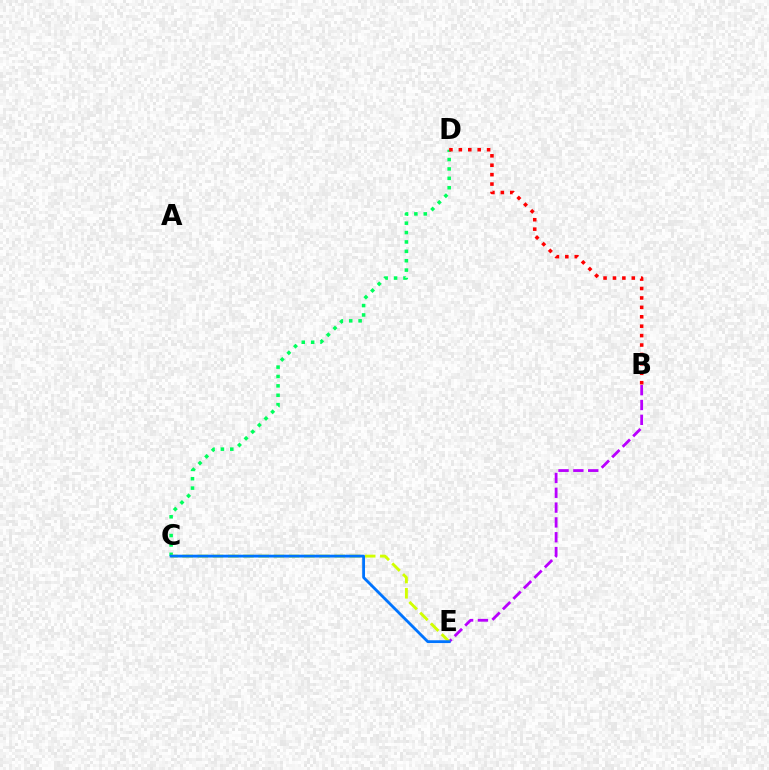{('C', 'D'): [{'color': '#00ff5c', 'line_style': 'dotted', 'thickness': 2.55}], ('B', 'E'): [{'color': '#b900ff', 'line_style': 'dashed', 'thickness': 2.01}], ('C', 'E'): [{'color': '#d1ff00', 'line_style': 'dashed', 'thickness': 2.07}, {'color': '#0074ff', 'line_style': 'solid', 'thickness': 2.03}], ('B', 'D'): [{'color': '#ff0000', 'line_style': 'dotted', 'thickness': 2.56}]}